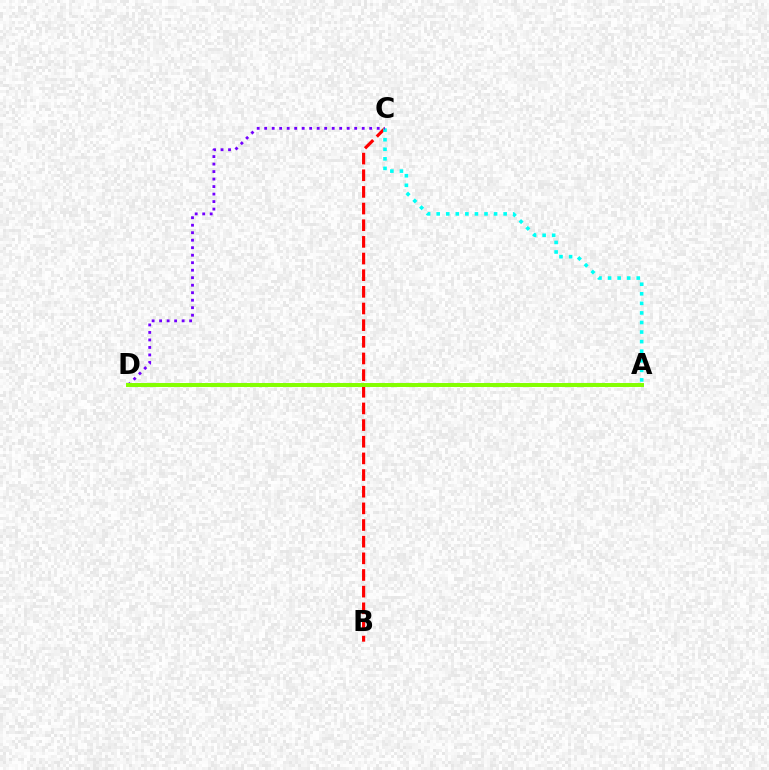{('B', 'C'): [{'color': '#ff0000', 'line_style': 'dashed', 'thickness': 2.26}], ('A', 'C'): [{'color': '#00fff6', 'line_style': 'dotted', 'thickness': 2.6}], ('C', 'D'): [{'color': '#7200ff', 'line_style': 'dotted', 'thickness': 2.04}], ('A', 'D'): [{'color': '#84ff00', 'line_style': 'solid', 'thickness': 2.85}]}